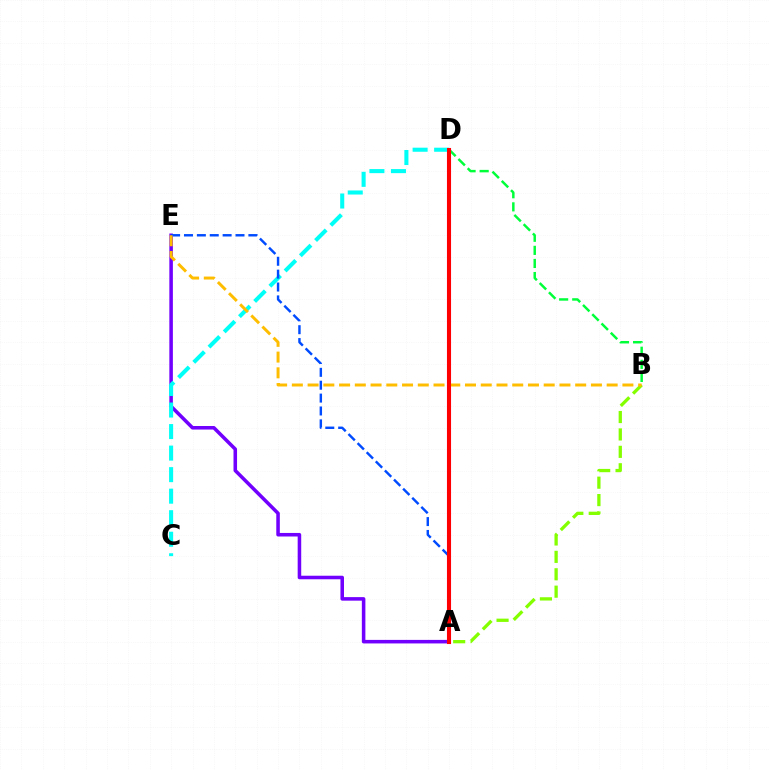{('A', 'B'): [{'color': '#84ff00', 'line_style': 'dashed', 'thickness': 2.36}], ('A', 'E'): [{'color': '#7200ff', 'line_style': 'solid', 'thickness': 2.55}, {'color': '#004bff', 'line_style': 'dashed', 'thickness': 1.75}], ('B', 'D'): [{'color': '#00ff39', 'line_style': 'dashed', 'thickness': 1.78}], ('A', 'D'): [{'color': '#ff00cf', 'line_style': 'solid', 'thickness': 2.96}, {'color': '#ff0000', 'line_style': 'solid', 'thickness': 2.87}], ('C', 'D'): [{'color': '#00fff6', 'line_style': 'dashed', 'thickness': 2.93}], ('B', 'E'): [{'color': '#ffbd00', 'line_style': 'dashed', 'thickness': 2.14}]}